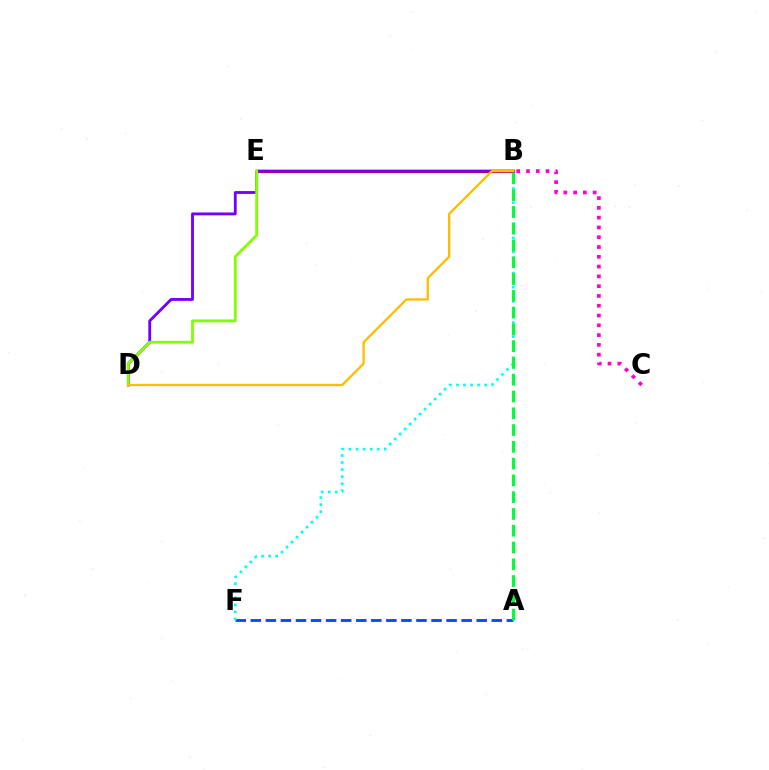{('A', 'F'): [{'color': '#004bff', 'line_style': 'dashed', 'thickness': 2.05}], ('B', 'E'): [{'color': '#ff0000', 'line_style': 'solid', 'thickness': 2.31}], ('B', 'F'): [{'color': '#00fff6', 'line_style': 'dotted', 'thickness': 1.92}], ('A', 'B'): [{'color': '#00ff39', 'line_style': 'dashed', 'thickness': 2.28}], ('B', 'D'): [{'color': '#7200ff', 'line_style': 'solid', 'thickness': 2.04}, {'color': '#ffbd00', 'line_style': 'solid', 'thickness': 1.66}], ('B', 'C'): [{'color': '#ff00cf', 'line_style': 'dotted', 'thickness': 2.66}], ('D', 'E'): [{'color': '#84ff00', 'line_style': 'solid', 'thickness': 2.05}]}